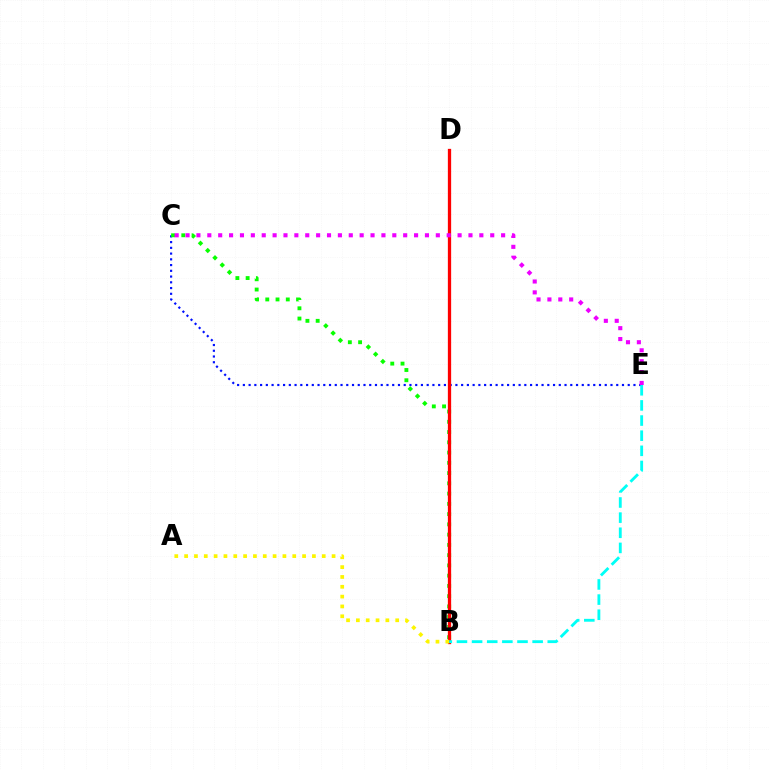{('C', 'E'): [{'color': '#0010ff', 'line_style': 'dotted', 'thickness': 1.56}, {'color': '#ee00ff', 'line_style': 'dotted', 'thickness': 2.96}], ('B', 'C'): [{'color': '#08ff00', 'line_style': 'dotted', 'thickness': 2.79}], ('B', 'D'): [{'color': '#ff0000', 'line_style': 'solid', 'thickness': 2.36}], ('A', 'B'): [{'color': '#fcf500', 'line_style': 'dotted', 'thickness': 2.67}], ('B', 'E'): [{'color': '#00fff6', 'line_style': 'dashed', 'thickness': 2.06}]}